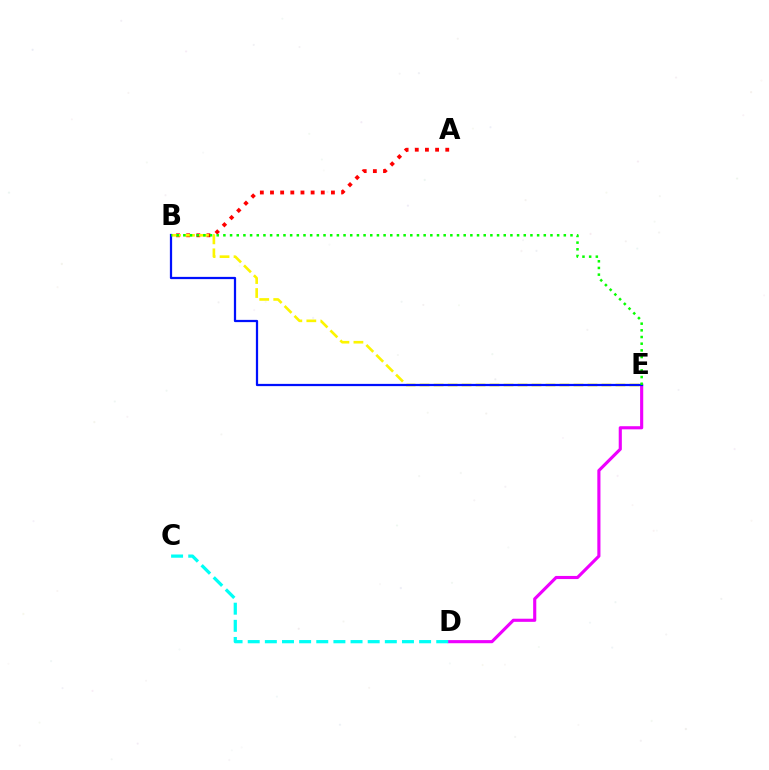{('A', 'B'): [{'color': '#ff0000', 'line_style': 'dotted', 'thickness': 2.76}], ('D', 'E'): [{'color': '#ee00ff', 'line_style': 'solid', 'thickness': 2.25}], ('B', 'E'): [{'color': '#fcf500', 'line_style': 'dashed', 'thickness': 1.9}, {'color': '#0010ff', 'line_style': 'solid', 'thickness': 1.61}, {'color': '#08ff00', 'line_style': 'dotted', 'thickness': 1.81}], ('C', 'D'): [{'color': '#00fff6', 'line_style': 'dashed', 'thickness': 2.33}]}